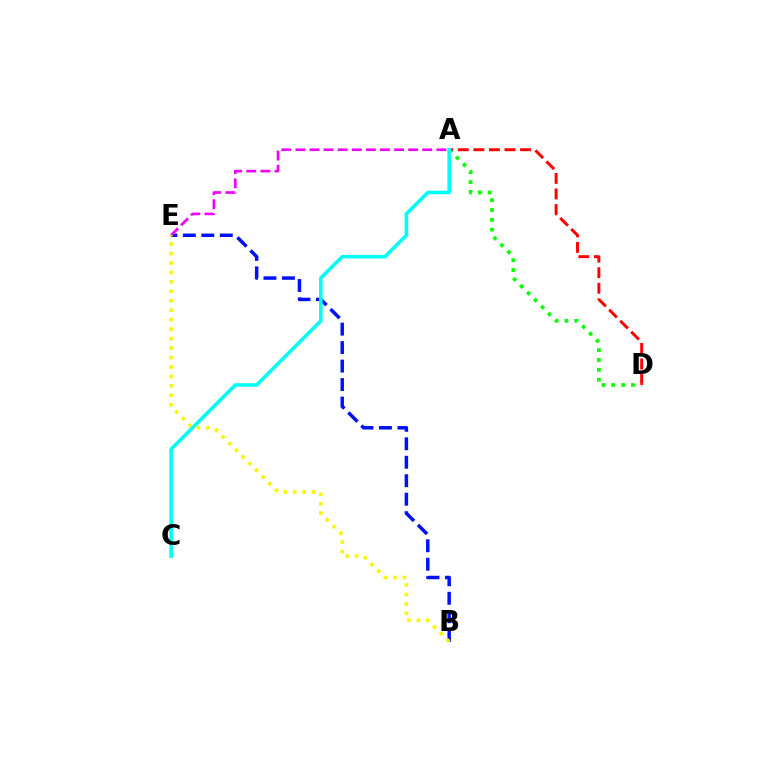{('A', 'D'): [{'color': '#ff0000', 'line_style': 'dashed', 'thickness': 2.12}, {'color': '#08ff00', 'line_style': 'dotted', 'thickness': 2.68}], ('B', 'E'): [{'color': '#0010ff', 'line_style': 'dashed', 'thickness': 2.51}, {'color': '#fcf500', 'line_style': 'dotted', 'thickness': 2.57}], ('A', 'C'): [{'color': '#00fff6', 'line_style': 'solid', 'thickness': 2.57}], ('A', 'E'): [{'color': '#ee00ff', 'line_style': 'dashed', 'thickness': 1.92}]}